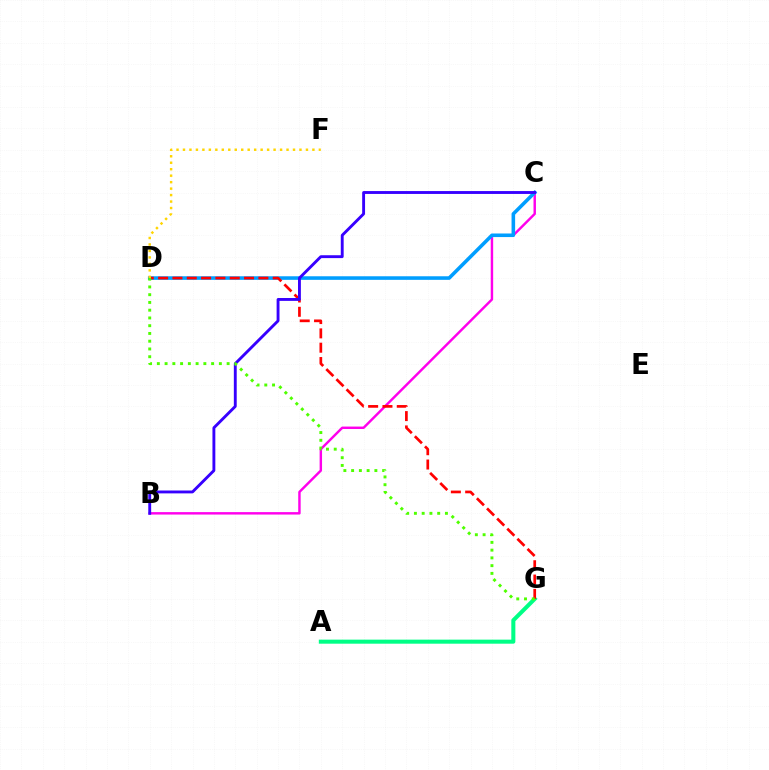{('B', 'C'): [{'color': '#ff00ed', 'line_style': 'solid', 'thickness': 1.76}, {'color': '#3700ff', 'line_style': 'solid', 'thickness': 2.07}], ('A', 'G'): [{'color': '#00ff86', 'line_style': 'solid', 'thickness': 2.92}], ('C', 'D'): [{'color': '#009eff', 'line_style': 'solid', 'thickness': 2.58}], ('D', 'G'): [{'color': '#ff0000', 'line_style': 'dashed', 'thickness': 1.95}, {'color': '#4fff00', 'line_style': 'dotted', 'thickness': 2.11}], ('D', 'F'): [{'color': '#ffd500', 'line_style': 'dotted', 'thickness': 1.76}]}